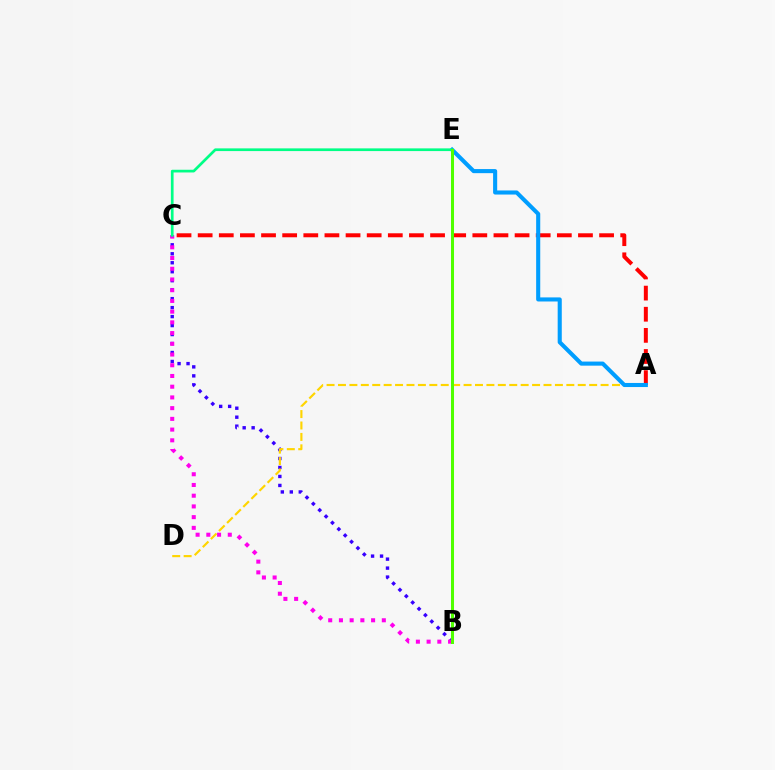{('B', 'C'): [{'color': '#3700ff', 'line_style': 'dotted', 'thickness': 2.44}, {'color': '#ff00ed', 'line_style': 'dotted', 'thickness': 2.91}], ('A', 'C'): [{'color': '#ff0000', 'line_style': 'dashed', 'thickness': 2.87}], ('A', 'D'): [{'color': '#ffd500', 'line_style': 'dashed', 'thickness': 1.55}], ('A', 'E'): [{'color': '#009eff', 'line_style': 'solid', 'thickness': 2.94}], ('C', 'E'): [{'color': '#00ff86', 'line_style': 'solid', 'thickness': 1.95}], ('B', 'E'): [{'color': '#4fff00', 'line_style': 'solid', 'thickness': 2.17}]}